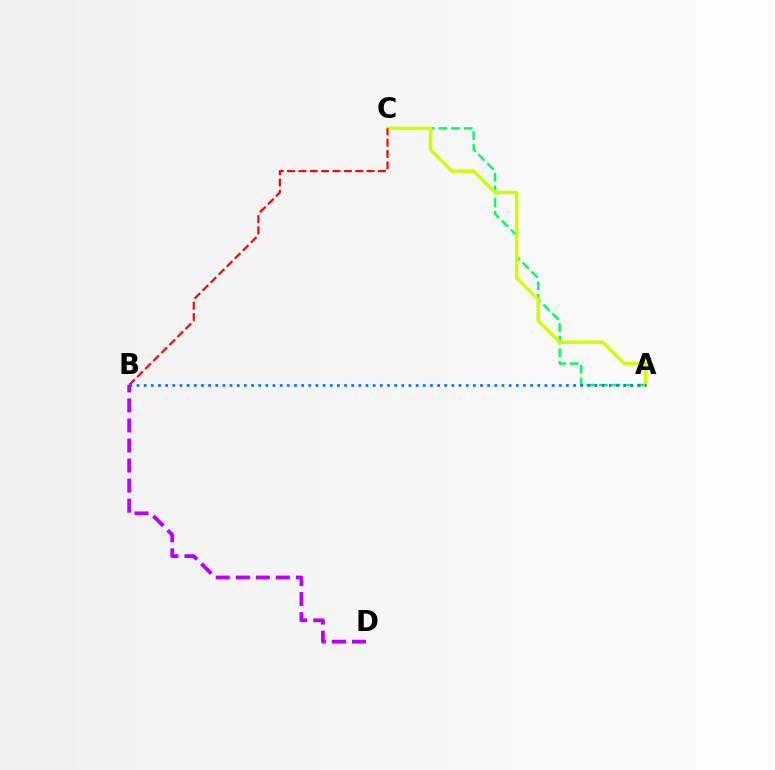{('A', 'C'): [{'color': '#00ff5c', 'line_style': 'dashed', 'thickness': 1.72}, {'color': '#d1ff00', 'line_style': 'solid', 'thickness': 2.5}], ('B', 'C'): [{'color': '#ff0000', 'line_style': 'dashed', 'thickness': 1.54}], ('A', 'B'): [{'color': '#0074ff', 'line_style': 'dotted', 'thickness': 1.94}], ('B', 'D'): [{'color': '#b900ff', 'line_style': 'dashed', 'thickness': 2.72}]}